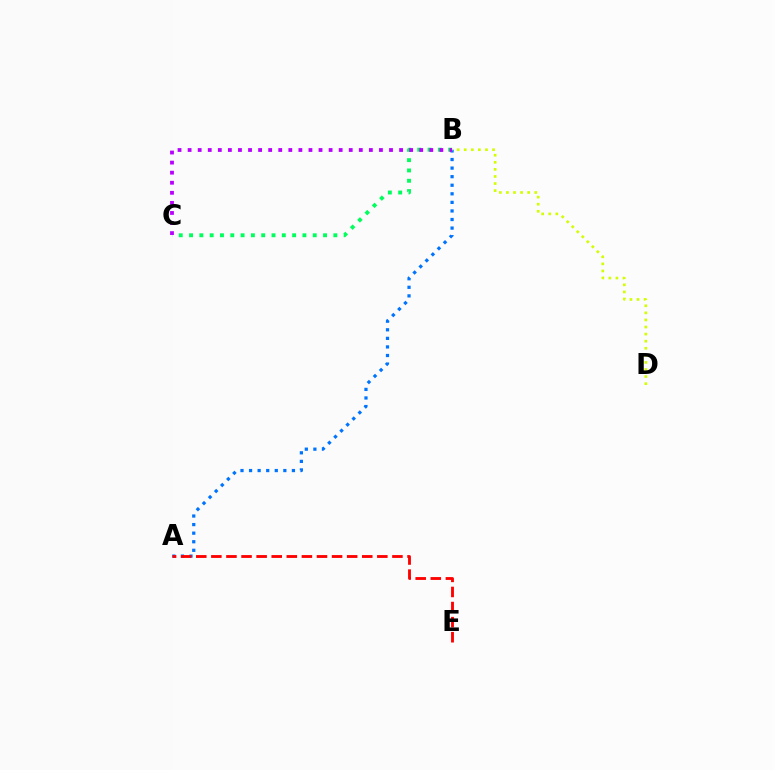{('A', 'B'): [{'color': '#0074ff', 'line_style': 'dotted', 'thickness': 2.33}], ('B', 'D'): [{'color': '#d1ff00', 'line_style': 'dotted', 'thickness': 1.92}], ('A', 'E'): [{'color': '#ff0000', 'line_style': 'dashed', 'thickness': 2.05}], ('B', 'C'): [{'color': '#00ff5c', 'line_style': 'dotted', 'thickness': 2.8}, {'color': '#b900ff', 'line_style': 'dotted', 'thickness': 2.74}]}